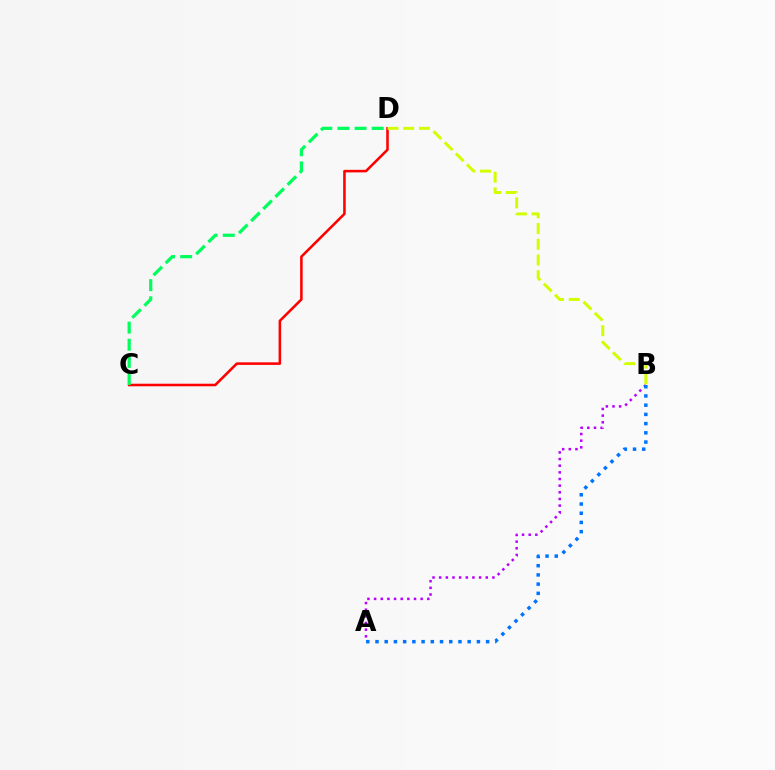{('C', 'D'): [{'color': '#ff0000', 'line_style': 'solid', 'thickness': 1.84}, {'color': '#00ff5c', 'line_style': 'dashed', 'thickness': 2.33}], ('A', 'B'): [{'color': '#b900ff', 'line_style': 'dotted', 'thickness': 1.81}, {'color': '#0074ff', 'line_style': 'dotted', 'thickness': 2.5}], ('B', 'D'): [{'color': '#d1ff00', 'line_style': 'dashed', 'thickness': 2.14}]}